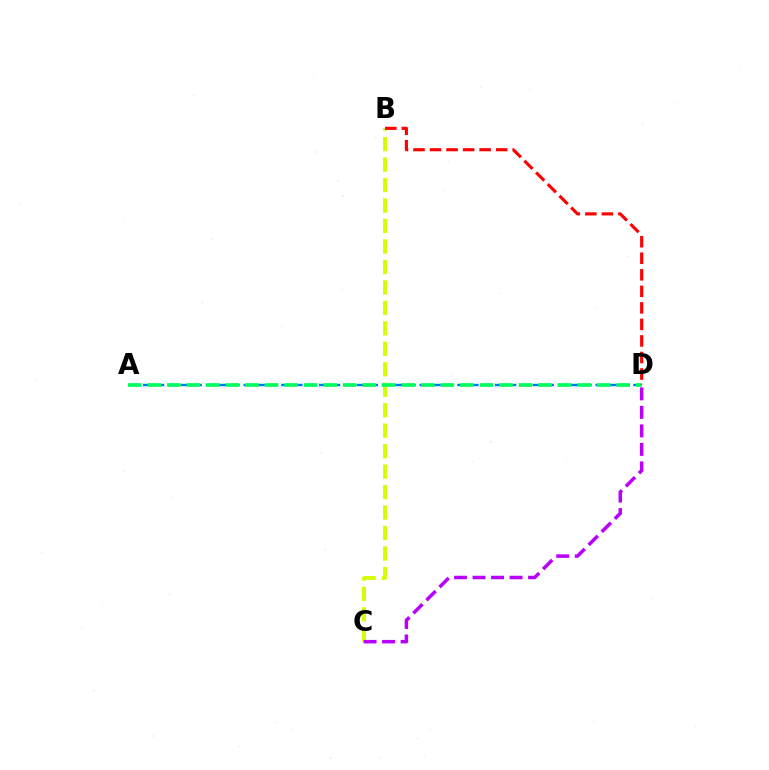{('A', 'D'): [{'color': '#0074ff', 'line_style': 'dashed', 'thickness': 1.71}, {'color': '#00ff5c', 'line_style': 'dashed', 'thickness': 2.65}], ('B', 'C'): [{'color': '#d1ff00', 'line_style': 'dashed', 'thickness': 2.78}], ('B', 'D'): [{'color': '#ff0000', 'line_style': 'dashed', 'thickness': 2.25}], ('C', 'D'): [{'color': '#b900ff', 'line_style': 'dashed', 'thickness': 2.51}]}